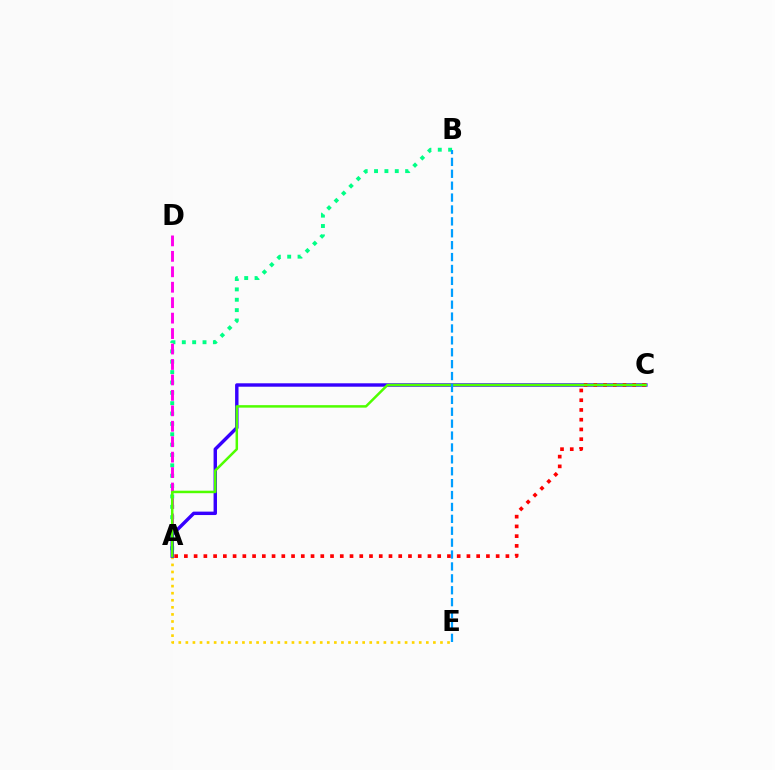{('A', 'E'): [{'color': '#ffd500', 'line_style': 'dotted', 'thickness': 1.92}], ('A', 'B'): [{'color': '#00ff86', 'line_style': 'dotted', 'thickness': 2.82}], ('A', 'D'): [{'color': '#ff00ed', 'line_style': 'dashed', 'thickness': 2.1}], ('A', 'C'): [{'color': '#3700ff', 'line_style': 'solid', 'thickness': 2.46}, {'color': '#ff0000', 'line_style': 'dotted', 'thickness': 2.65}, {'color': '#4fff00', 'line_style': 'solid', 'thickness': 1.8}], ('B', 'E'): [{'color': '#009eff', 'line_style': 'dashed', 'thickness': 1.62}]}